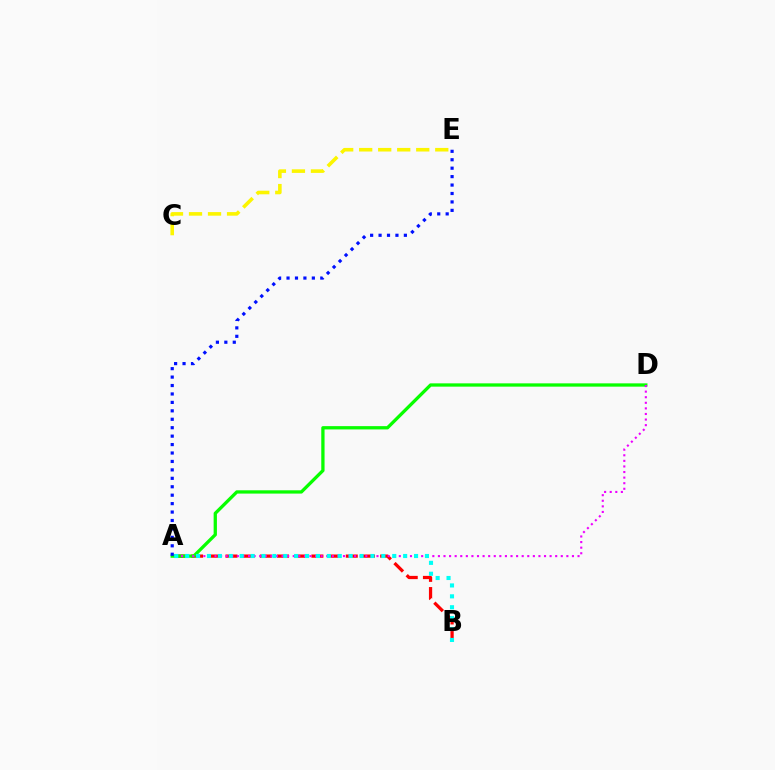{('A', 'B'): [{'color': '#ff0000', 'line_style': 'dashed', 'thickness': 2.34}, {'color': '#00fff6', 'line_style': 'dotted', 'thickness': 2.96}], ('A', 'D'): [{'color': '#08ff00', 'line_style': 'solid', 'thickness': 2.37}, {'color': '#ee00ff', 'line_style': 'dotted', 'thickness': 1.52}], ('C', 'E'): [{'color': '#fcf500', 'line_style': 'dashed', 'thickness': 2.58}], ('A', 'E'): [{'color': '#0010ff', 'line_style': 'dotted', 'thickness': 2.29}]}